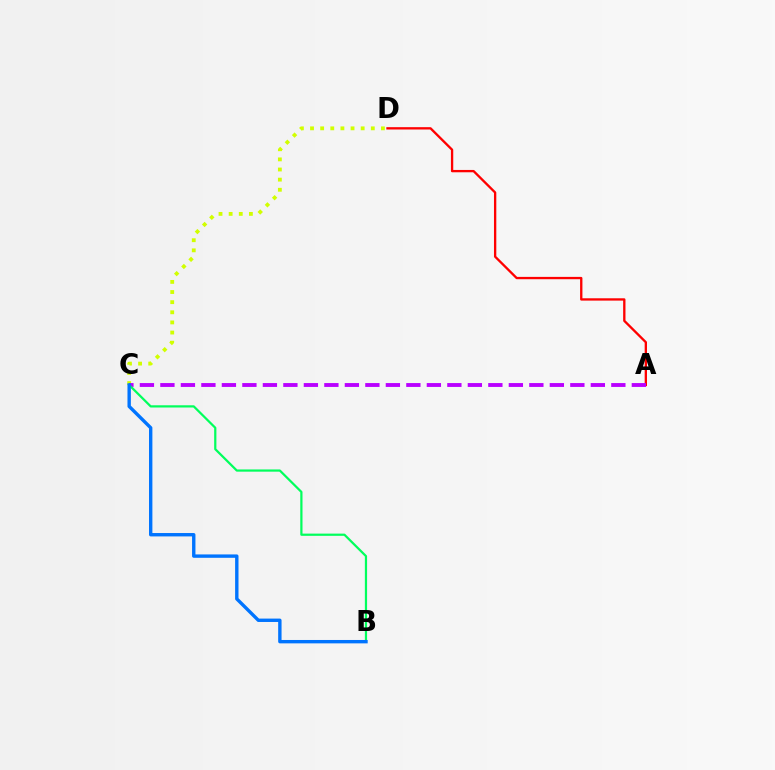{('A', 'D'): [{'color': '#ff0000', 'line_style': 'solid', 'thickness': 1.67}], ('C', 'D'): [{'color': '#d1ff00', 'line_style': 'dotted', 'thickness': 2.75}], ('A', 'C'): [{'color': '#b900ff', 'line_style': 'dashed', 'thickness': 2.78}], ('B', 'C'): [{'color': '#00ff5c', 'line_style': 'solid', 'thickness': 1.6}, {'color': '#0074ff', 'line_style': 'solid', 'thickness': 2.44}]}